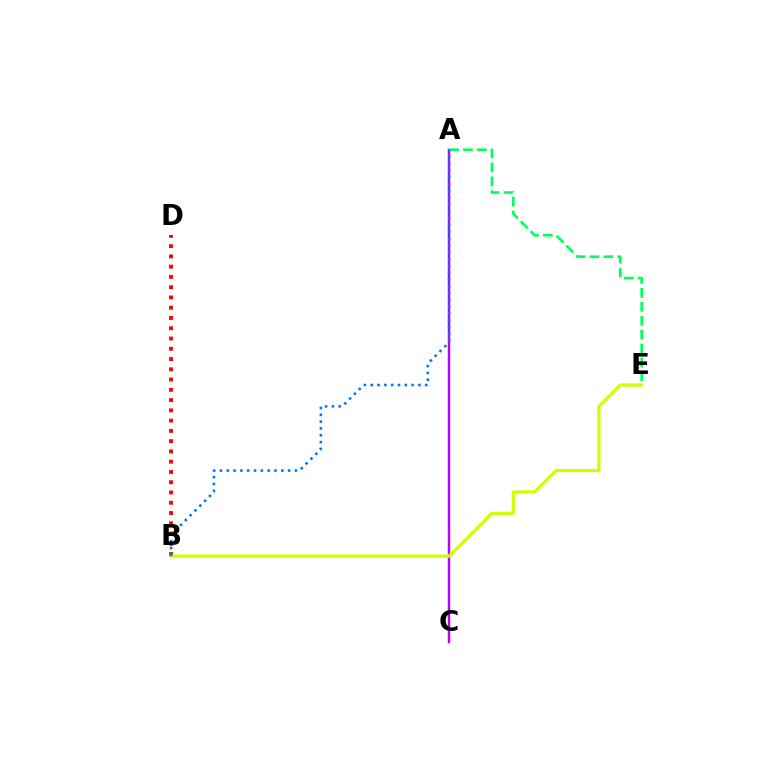{('A', 'C'): [{'color': '#b900ff', 'line_style': 'solid', 'thickness': 1.75}], ('B', 'D'): [{'color': '#ff0000', 'line_style': 'dotted', 'thickness': 2.79}], ('B', 'E'): [{'color': '#d1ff00', 'line_style': 'solid', 'thickness': 2.32}], ('A', 'E'): [{'color': '#00ff5c', 'line_style': 'dashed', 'thickness': 1.89}], ('A', 'B'): [{'color': '#0074ff', 'line_style': 'dotted', 'thickness': 1.85}]}